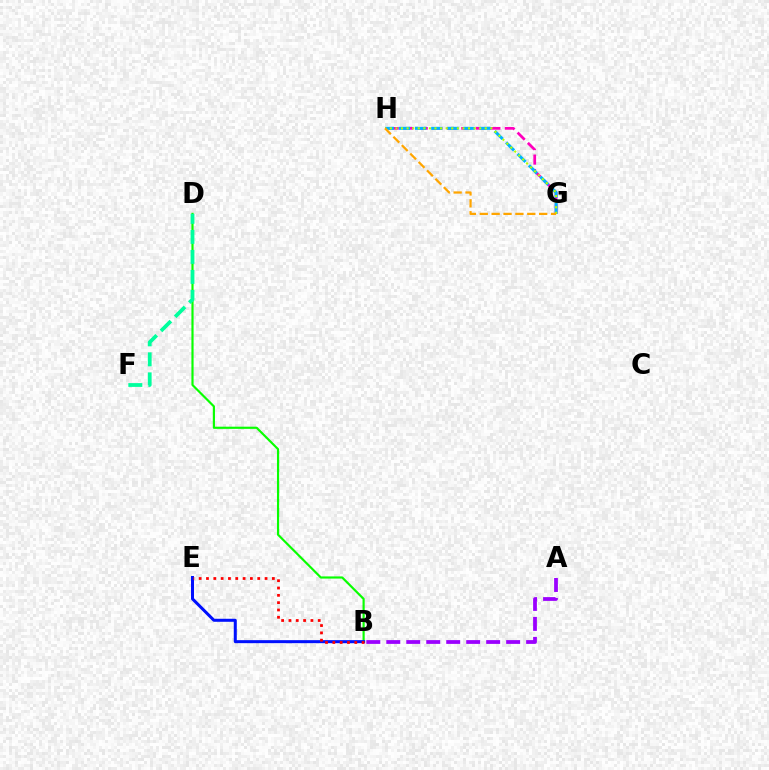{('G', 'H'): [{'color': '#ff00bd', 'line_style': 'dashed', 'thickness': 1.97}, {'color': '#00b5ff', 'line_style': 'dashed', 'thickness': 2.2}, {'color': '#b3ff00', 'line_style': 'dotted', 'thickness': 1.52}, {'color': '#ffa500', 'line_style': 'dashed', 'thickness': 1.61}], ('A', 'B'): [{'color': '#9b00ff', 'line_style': 'dashed', 'thickness': 2.71}], ('B', 'D'): [{'color': '#08ff00', 'line_style': 'solid', 'thickness': 1.56}], ('B', 'E'): [{'color': '#0010ff', 'line_style': 'solid', 'thickness': 2.17}, {'color': '#ff0000', 'line_style': 'dotted', 'thickness': 1.99}], ('D', 'F'): [{'color': '#00ff9d', 'line_style': 'dashed', 'thickness': 2.72}]}